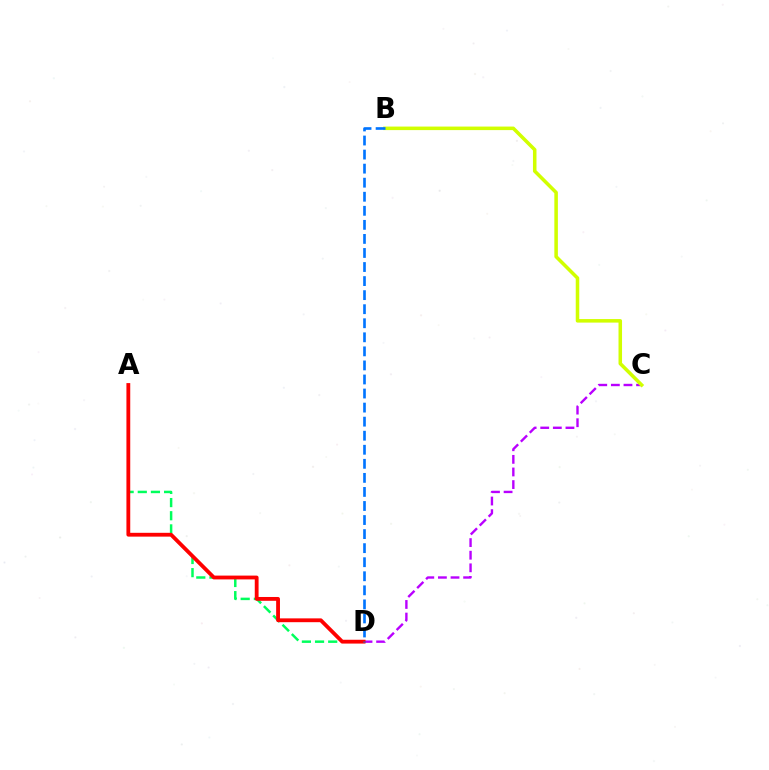{('C', 'D'): [{'color': '#b900ff', 'line_style': 'dashed', 'thickness': 1.71}], ('A', 'D'): [{'color': '#00ff5c', 'line_style': 'dashed', 'thickness': 1.79}, {'color': '#ff0000', 'line_style': 'solid', 'thickness': 2.75}], ('B', 'C'): [{'color': '#d1ff00', 'line_style': 'solid', 'thickness': 2.54}], ('B', 'D'): [{'color': '#0074ff', 'line_style': 'dashed', 'thickness': 1.91}]}